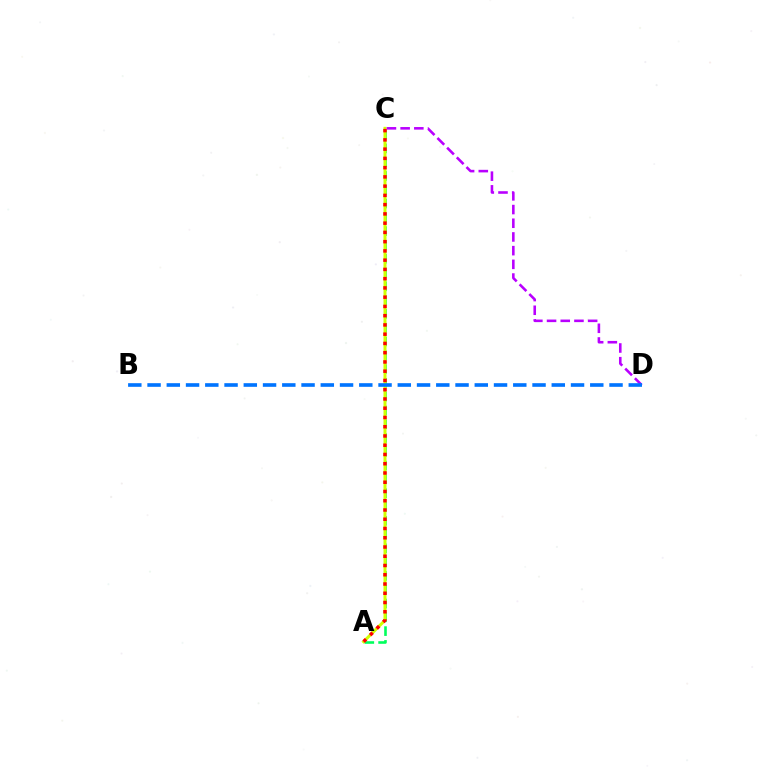{('A', 'C'): [{'color': '#00ff5c', 'line_style': 'dashed', 'thickness': 1.87}, {'color': '#d1ff00', 'line_style': 'solid', 'thickness': 2.16}, {'color': '#ff0000', 'line_style': 'dotted', 'thickness': 2.51}], ('C', 'D'): [{'color': '#b900ff', 'line_style': 'dashed', 'thickness': 1.86}], ('B', 'D'): [{'color': '#0074ff', 'line_style': 'dashed', 'thickness': 2.61}]}